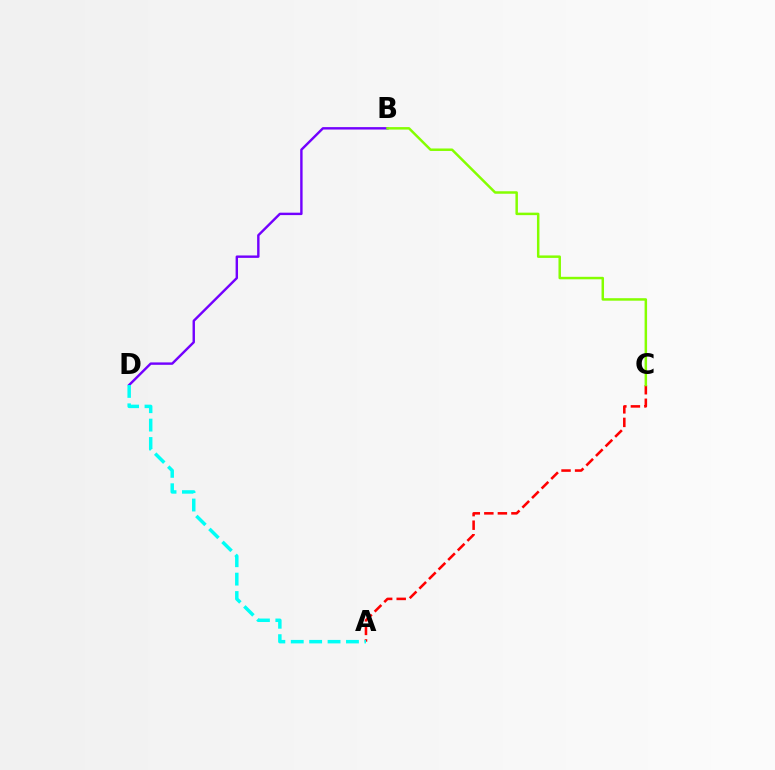{('B', 'D'): [{'color': '#7200ff', 'line_style': 'solid', 'thickness': 1.74}], ('A', 'C'): [{'color': '#ff0000', 'line_style': 'dashed', 'thickness': 1.84}], ('B', 'C'): [{'color': '#84ff00', 'line_style': 'solid', 'thickness': 1.79}], ('A', 'D'): [{'color': '#00fff6', 'line_style': 'dashed', 'thickness': 2.5}]}